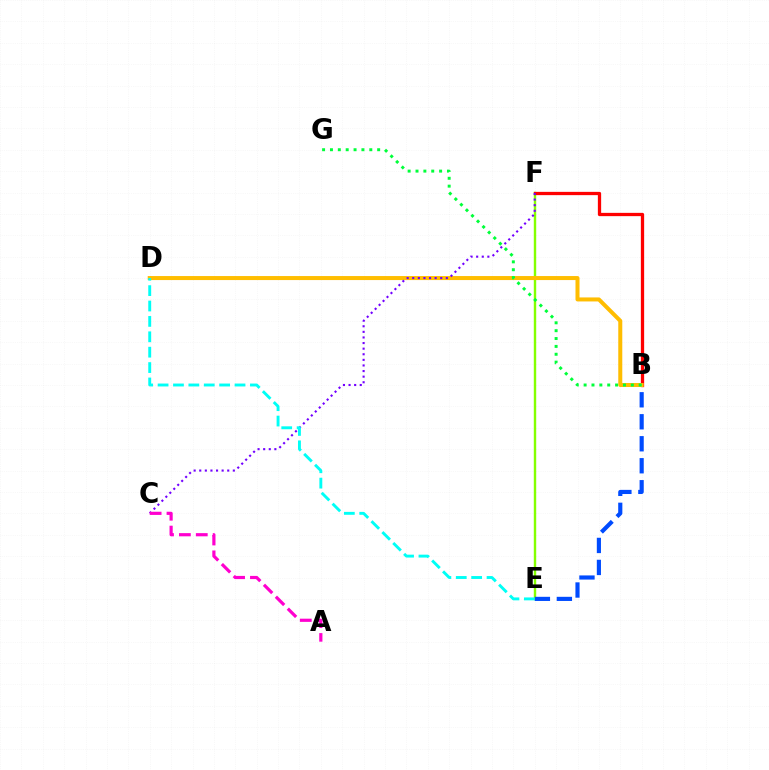{('E', 'F'): [{'color': '#84ff00', 'line_style': 'solid', 'thickness': 1.74}], ('B', 'E'): [{'color': '#004bff', 'line_style': 'dashed', 'thickness': 2.99}], ('B', 'F'): [{'color': '#ff0000', 'line_style': 'solid', 'thickness': 2.36}], ('B', 'D'): [{'color': '#ffbd00', 'line_style': 'solid', 'thickness': 2.89}], ('C', 'F'): [{'color': '#7200ff', 'line_style': 'dotted', 'thickness': 1.52}], ('A', 'C'): [{'color': '#ff00cf', 'line_style': 'dashed', 'thickness': 2.29}], ('D', 'E'): [{'color': '#00fff6', 'line_style': 'dashed', 'thickness': 2.09}], ('B', 'G'): [{'color': '#00ff39', 'line_style': 'dotted', 'thickness': 2.14}]}